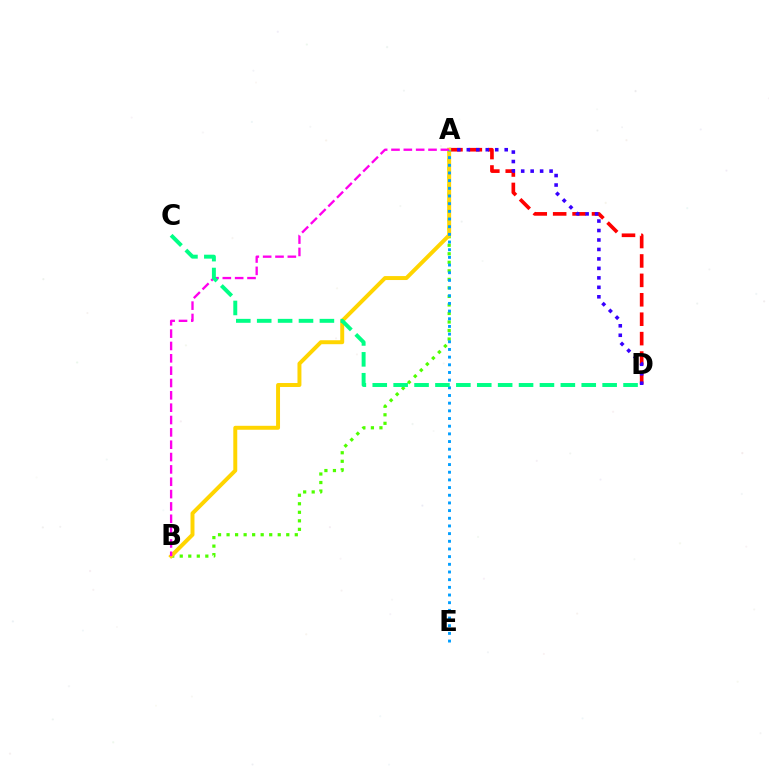{('A', 'B'): [{'color': '#4fff00', 'line_style': 'dotted', 'thickness': 2.32}, {'color': '#ffd500', 'line_style': 'solid', 'thickness': 2.85}, {'color': '#ff00ed', 'line_style': 'dashed', 'thickness': 1.68}], ('A', 'D'): [{'color': '#ff0000', 'line_style': 'dashed', 'thickness': 2.64}, {'color': '#3700ff', 'line_style': 'dotted', 'thickness': 2.57}], ('A', 'E'): [{'color': '#009eff', 'line_style': 'dotted', 'thickness': 2.08}], ('C', 'D'): [{'color': '#00ff86', 'line_style': 'dashed', 'thickness': 2.84}]}